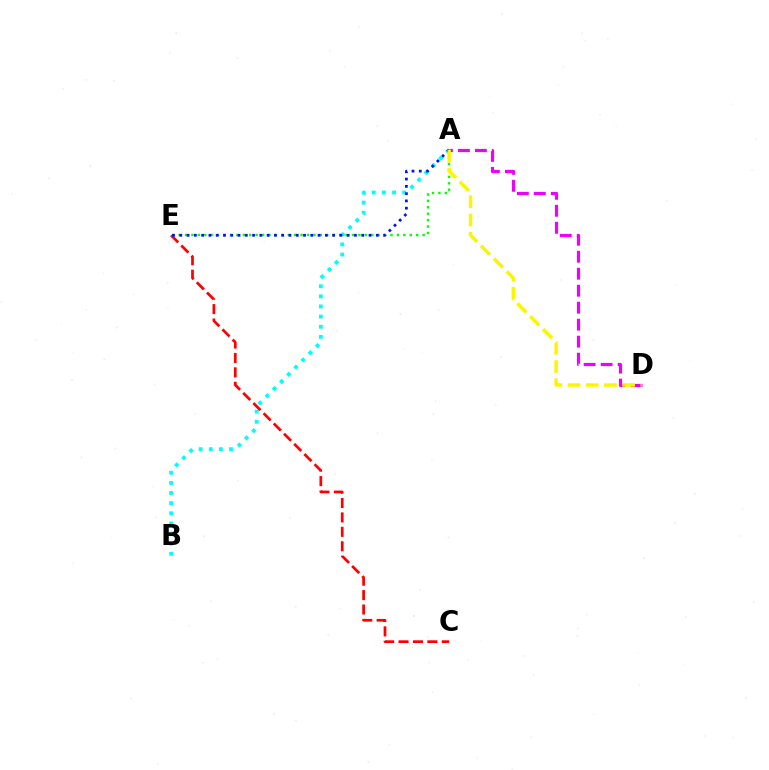{('A', 'B'): [{'color': '#00fff6', 'line_style': 'dotted', 'thickness': 2.75}], ('A', 'E'): [{'color': '#08ff00', 'line_style': 'dotted', 'thickness': 1.74}, {'color': '#0010ff', 'line_style': 'dotted', 'thickness': 1.98}], ('C', 'E'): [{'color': '#ff0000', 'line_style': 'dashed', 'thickness': 1.96}], ('A', 'D'): [{'color': '#ee00ff', 'line_style': 'dashed', 'thickness': 2.31}, {'color': '#fcf500', 'line_style': 'dashed', 'thickness': 2.47}]}